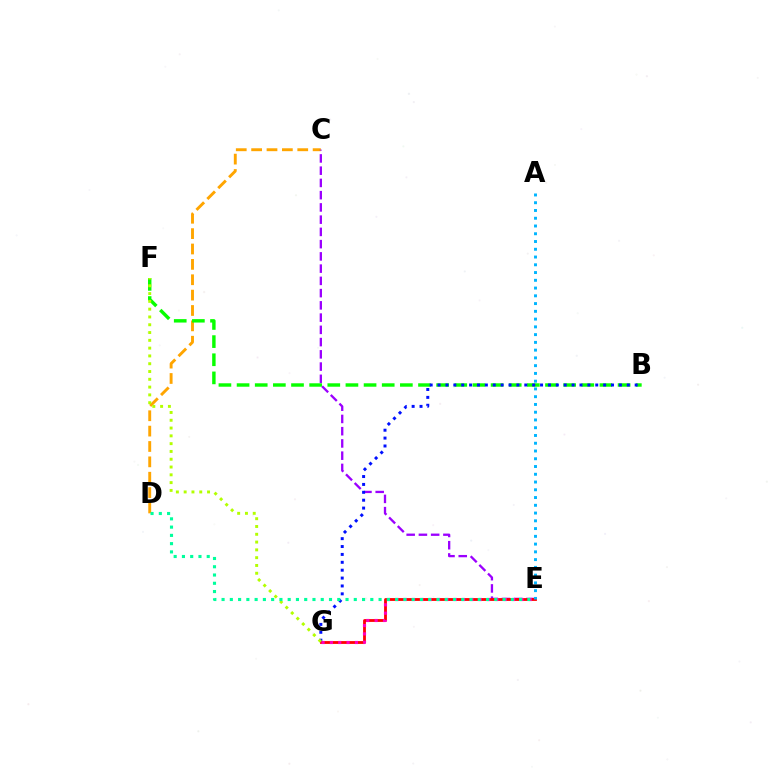{('C', 'D'): [{'color': '#ffa500', 'line_style': 'dashed', 'thickness': 2.09}], ('B', 'F'): [{'color': '#08ff00', 'line_style': 'dashed', 'thickness': 2.46}], ('C', 'E'): [{'color': '#9b00ff', 'line_style': 'dashed', 'thickness': 1.66}], ('B', 'G'): [{'color': '#0010ff', 'line_style': 'dotted', 'thickness': 2.14}], ('E', 'G'): [{'color': '#ff0000', 'line_style': 'solid', 'thickness': 2.03}, {'color': '#ff00bd', 'line_style': 'dotted', 'thickness': 2.27}], ('F', 'G'): [{'color': '#b3ff00', 'line_style': 'dotted', 'thickness': 2.12}], ('D', 'E'): [{'color': '#00ff9d', 'line_style': 'dotted', 'thickness': 2.25}], ('A', 'E'): [{'color': '#00b5ff', 'line_style': 'dotted', 'thickness': 2.11}]}